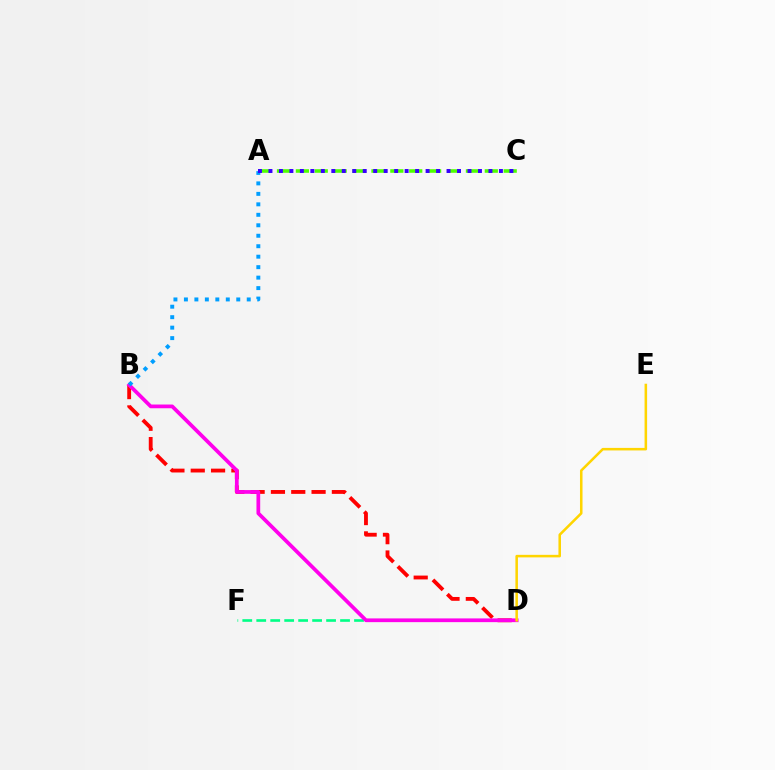{('A', 'C'): [{'color': '#4fff00', 'line_style': 'dashed', 'thickness': 2.57}, {'color': '#3700ff', 'line_style': 'dotted', 'thickness': 2.85}], ('D', 'F'): [{'color': '#00ff86', 'line_style': 'dashed', 'thickness': 1.9}], ('B', 'D'): [{'color': '#ff0000', 'line_style': 'dashed', 'thickness': 2.76}, {'color': '#ff00ed', 'line_style': 'solid', 'thickness': 2.69}], ('A', 'B'): [{'color': '#009eff', 'line_style': 'dotted', 'thickness': 2.84}], ('D', 'E'): [{'color': '#ffd500', 'line_style': 'solid', 'thickness': 1.83}]}